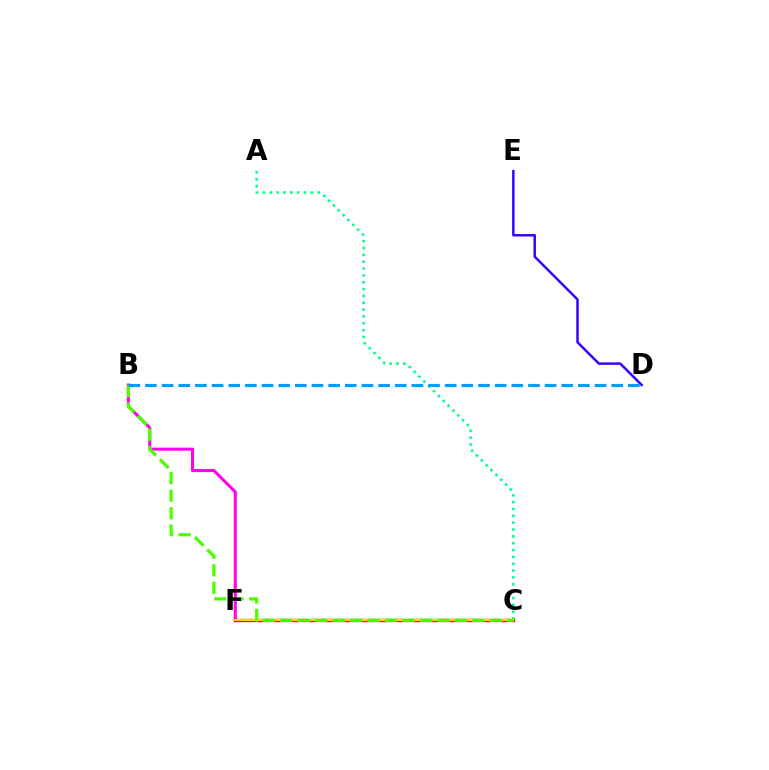{('D', 'E'): [{'color': '#3700ff', 'line_style': 'solid', 'thickness': 1.78}], ('B', 'F'): [{'color': '#ff00ed', 'line_style': 'solid', 'thickness': 2.19}], ('C', 'F'): [{'color': '#ff0000', 'line_style': 'solid', 'thickness': 2.37}, {'color': '#ffd500', 'line_style': 'solid', 'thickness': 1.52}], ('A', 'C'): [{'color': '#00ff86', 'line_style': 'dotted', 'thickness': 1.86}], ('B', 'C'): [{'color': '#4fff00', 'line_style': 'dashed', 'thickness': 2.37}], ('B', 'D'): [{'color': '#009eff', 'line_style': 'dashed', 'thickness': 2.26}]}